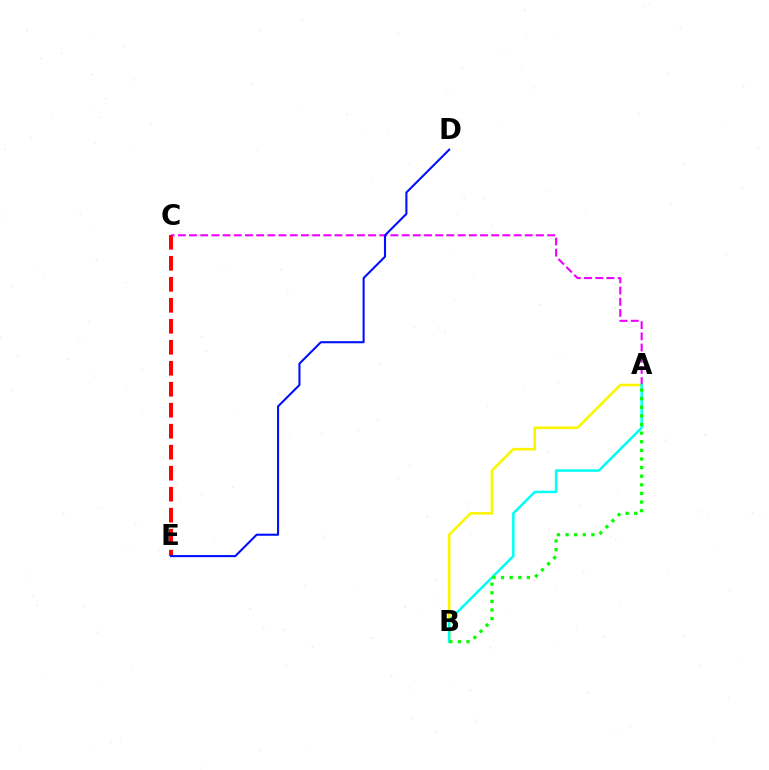{('A', 'B'): [{'color': '#fcf500', 'line_style': 'solid', 'thickness': 1.86}, {'color': '#00fff6', 'line_style': 'solid', 'thickness': 1.8}, {'color': '#08ff00', 'line_style': 'dotted', 'thickness': 2.34}], ('C', 'E'): [{'color': '#ff0000', 'line_style': 'dashed', 'thickness': 2.85}], ('A', 'C'): [{'color': '#ee00ff', 'line_style': 'dashed', 'thickness': 1.52}], ('D', 'E'): [{'color': '#0010ff', 'line_style': 'solid', 'thickness': 1.51}]}